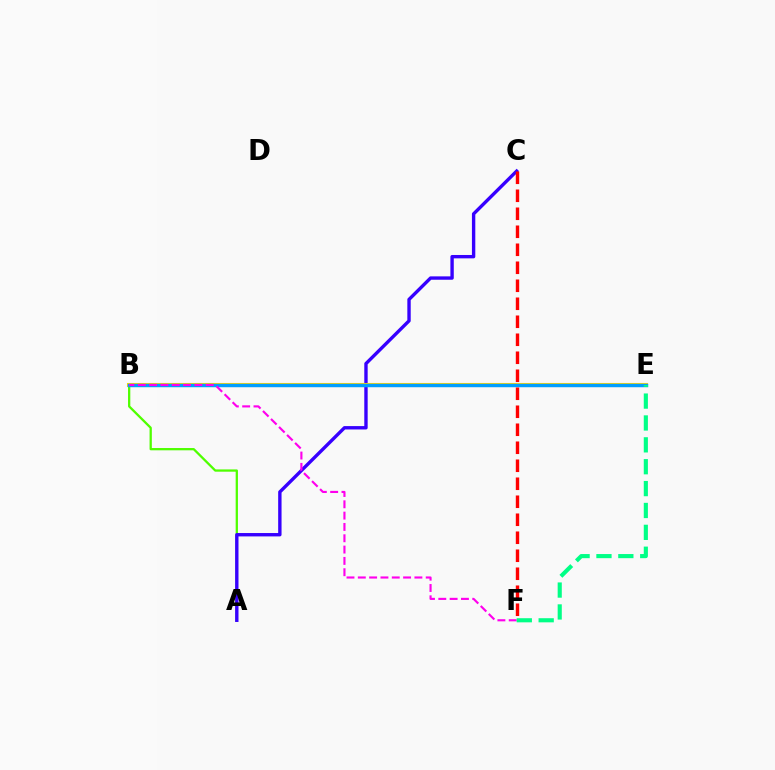{('A', 'B'): [{'color': '#4fff00', 'line_style': 'solid', 'thickness': 1.64}], ('A', 'C'): [{'color': '#3700ff', 'line_style': 'solid', 'thickness': 2.43}], ('B', 'E'): [{'color': '#ffd500', 'line_style': 'solid', 'thickness': 2.94}, {'color': '#009eff', 'line_style': 'solid', 'thickness': 2.47}], ('B', 'F'): [{'color': '#ff00ed', 'line_style': 'dashed', 'thickness': 1.54}], ('E', 'F'): [{'color': '#00ff86', 'line_style': 'dashed', 'thickness': 2.97}], ('C', 'F'): [{'color': '#ff0000', 'line_style': 'dashed', 'thickness': 2.45}]}